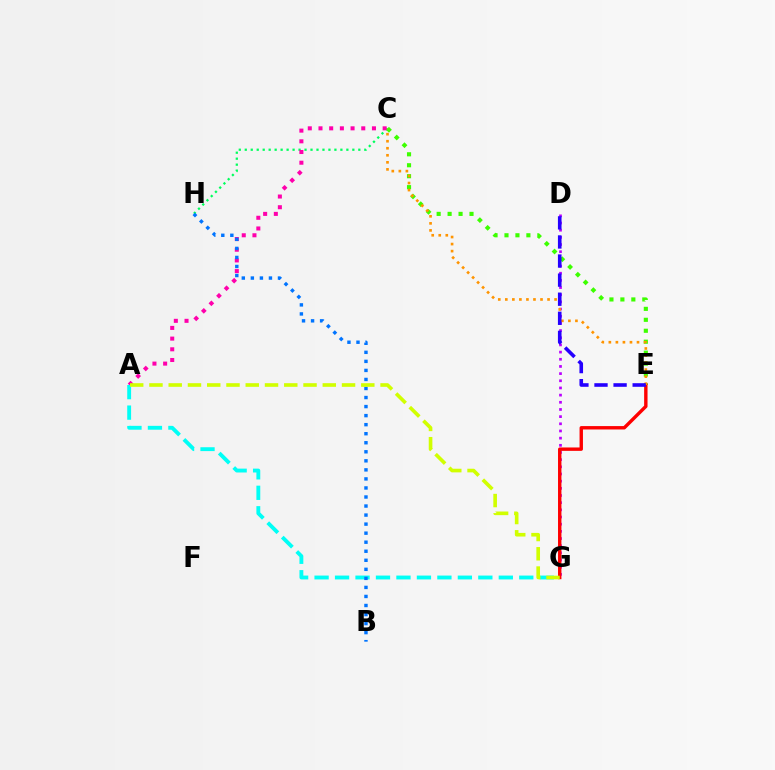{('C', 'H'): [{'color': '#00ff5c', 'line_style': 'dotted', 'thickness': 1.62}], ('D', 'G'): [{'color': '#b900ff', 'line_style': 'dotted', 'thickness': 1.95}], ('C', 'E'): [{'color': '#3dff00', 'line_style': 'dotted', 'thickness': 2.98}, {'color': '#ff9400', 'line_style': 'dotted', 'thickness': 1.91}], ('A', 'C'): [{'color': '#ff00ac', 'line_style': 'dotted', 'thickness': 2.91}], ('A', 'G'): [{'color': '#00fff6', 'line_style': 'dashed', 'thickness': 2.78}, {'color': '#d1ff00', 'line_style': 'dashed', 'thickness': 2.62}], ('E', 'G'): [{'color': '#ff0000', 'line_style': 'solid', 'thickness': 2.44}], ('B', 'H'): [{'color': '#0074ff', 'line_style': 'dotted', 'thickness': 2.46}], ('D', 'E'): [{'color': '#2500ff', 'line_style': 'dashed', 'thickness': 2.59}]}